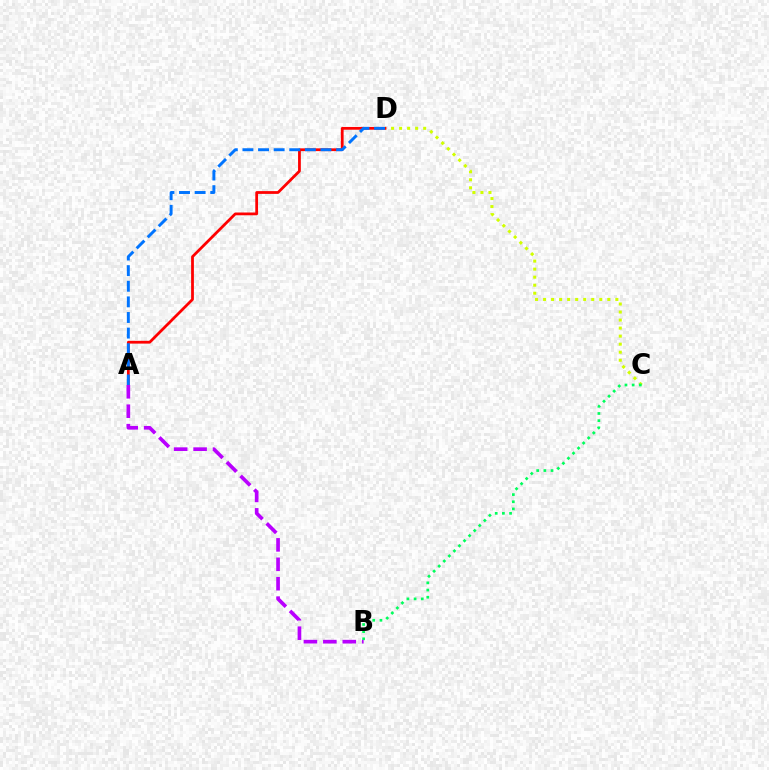{('C', 'D'): [{'color': '#d1ff00', 'line_style': 'dotted', 'thickness': 2.18}], ('A', 'D'): [{'color': '#ff0000', 'line_style': 'solid', 'thickness': 2.0}, {'color': '#0074ff', 'line_style': 'dashed', 'thickness': 2.12}], ('B', 'C'): [{'color': '#00ff5c', 'line_style': 'dotted', 'thickness': 1.95}], ('A', 'B'): [{'color': '#b900ff', 'line_style': 'dashed', 'thickness': 2.64}]}